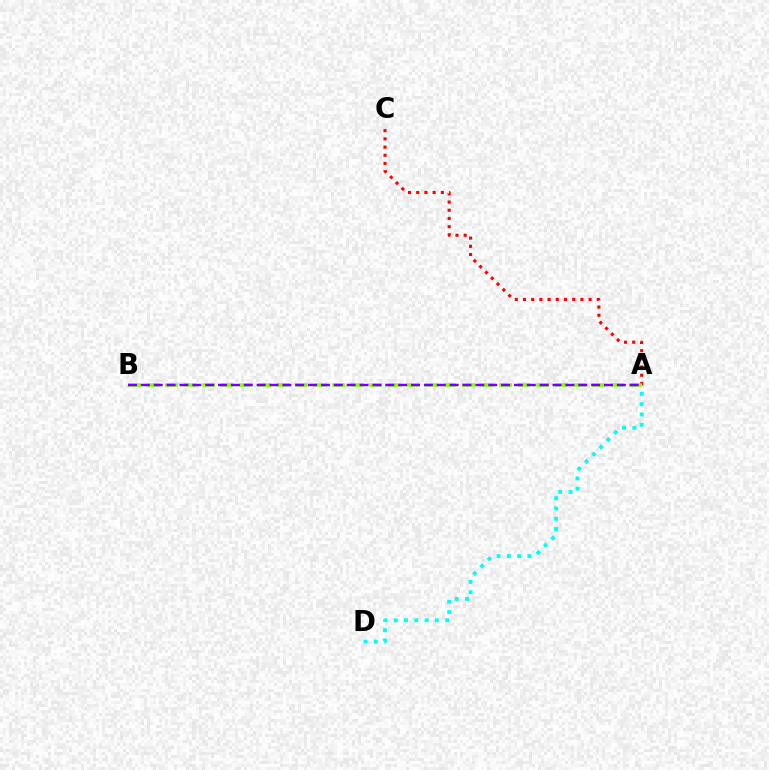{('A', 'D'): [{'color': '#00fff6', 'line_style': 'dotted', 'thickness': 2.8}], ('A', 'C'): [{'color': '#ff0000', 'line_style': 'dotted', 'thickness': 2.23}], ('A', 'B'): [{'color': '#84ff00', 'line_style': 'dashed', 'thickness': 2.52}, {'color': '#7200ff', 'line_style': 'dashed', 'thickness': 1.75}]}